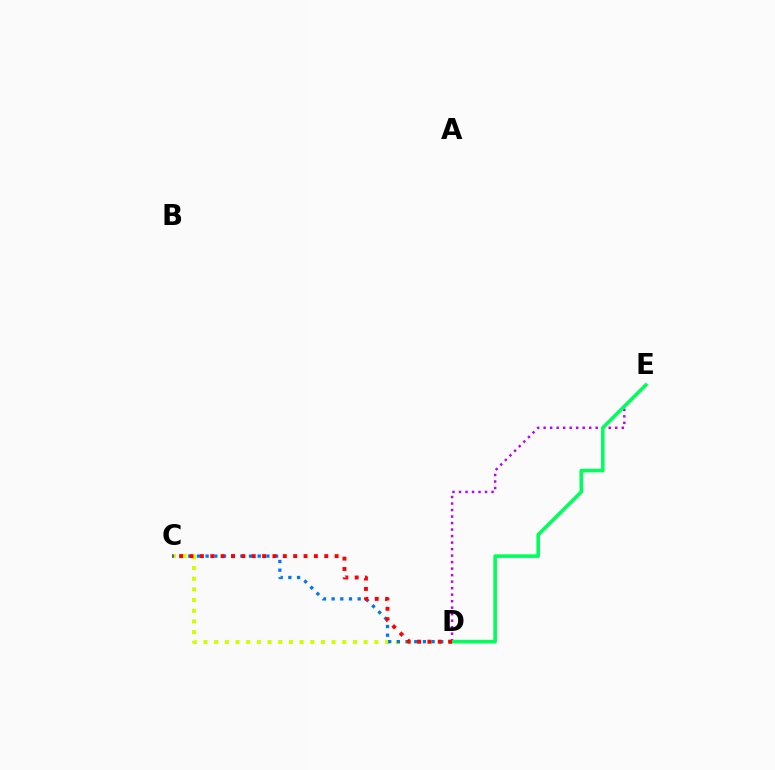{('C', 'D'): [{'color': '#d1ff00', 'line_style': 'dotted', 'thickness': 2.9}, {'color': '#0074ff', 'line_style': 'dotted', 'thickness': 2.36}, {'color': '#ff0000', 'line_style': 'dotted', 'thickness': 2.82}], ('D', 'E'): [{'color': '#b900ff', 'line_style': 'dotted', 'thickness': 1.77}, {'color': '#00ff5c', 'line_style': 'solid', 'thickness': 2.58}]}